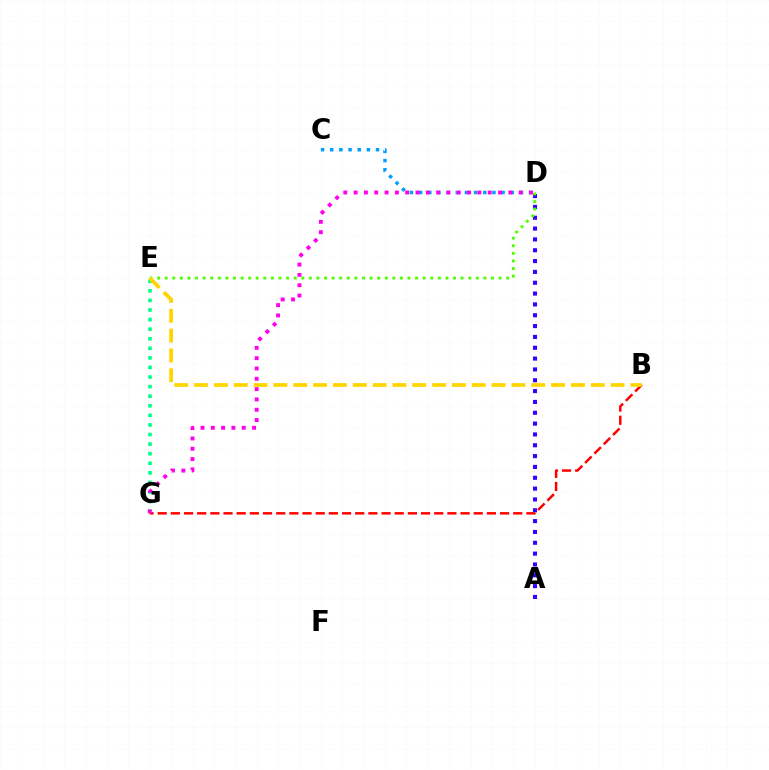{('A', 'D'): [{'color': '#3700ff', 'line_style': 'dotted', 'thickness': 2.94}], ('E', 'G'): [{'color': '#00ff86', 'line_style': 'dotted', 'thickness': 2.6}], ('D', 'E'): [{'color': '#4fff00', 'line_style': 'dotted', 'thickness': 2.06}], ('B', 'G'): [{'color': '#ff0000', 'line_style': 'dashed', 'thickness': 1.79}], ('C', 'D'): [{'color': '#009eff', 'line_style': 'dotted', 'thickness': 2.49}], ('B', 'E'): [{'color': '#ffd500', 'line_style': 'dashed', 'thickness': 2.69}], ('D', 'G'): [{'color': '#ff00ed', 'line_style': 'dotted', 'thickness': 2.8}]}